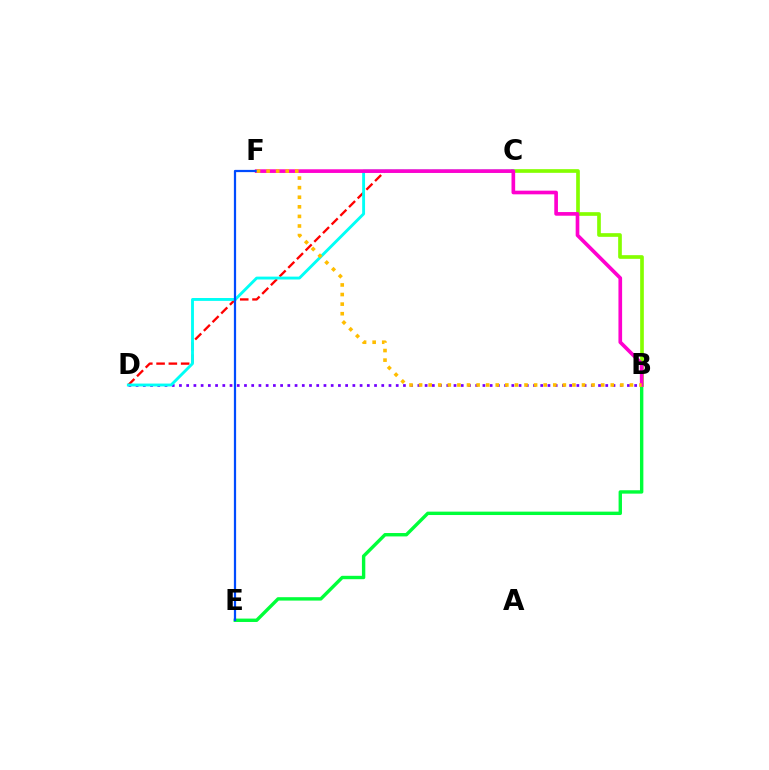{('B', 'E'): [{'color': '#00ff39', 'line_style': 'solid', 'thickness': 2.44}], ('B', 'D'): [{'color': '#7200ff', 'line_style': 'dotted', 'thickness': 1.96}], ('C', 'D'): [{'color': '#ff0000', 'line_style': 'dashed', 'thickness': 1.67}, {'color': '#00fff6', 'line_style': 'solid', 'thickness': 2.07}], ('B', 'C'): [{'color': '#84ff00', 'line_style': 'solid', 'thickness': 2.64}], ('B', 'F'): [{'color': '#ff00cf', 'line_style': 'solid', 'thickness': 2.64}, {'color': '#ffbd00', 'line_style': 'dotted', 'thickness': 2.6}], ('E', 'F'): [{'color': '#004bff', 'line_style': 'solid', 'thickness': 1.61}]}